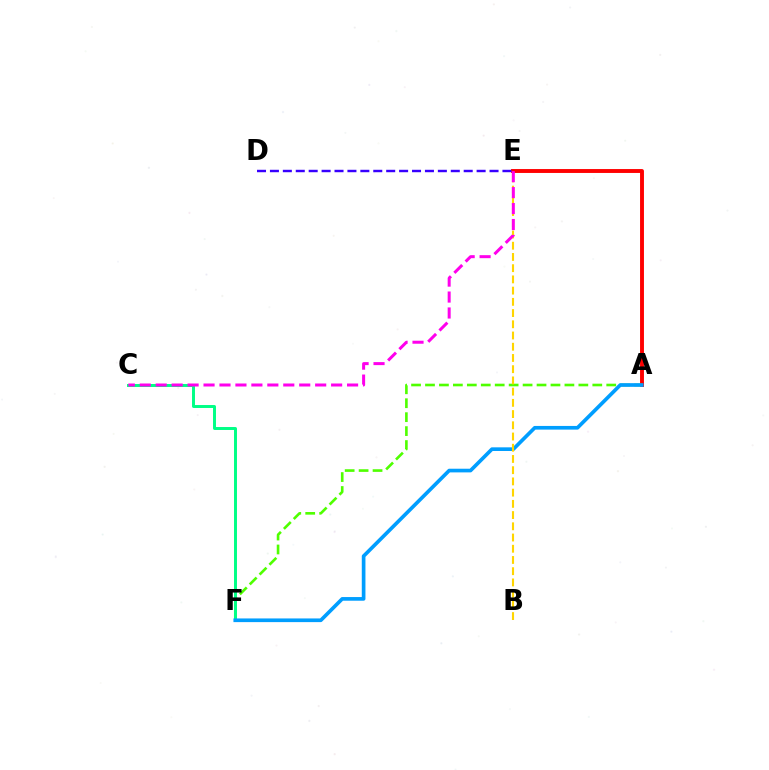{('A', 'E'): [{'color': '#ff0000', 'line_style': 'solid', 'thickness': 2.81}], ('A', 'F'): [{'color': '#4fff00', 'line_style': 'dashed', 'thickness': 1.89}, {'color': '#009eff', 'line_style': 'solid', 'thickness': 2.64}], ('C', 'F'): [{'color': '#00ff86', 'line_style': 'solid', 'thickness': 2.13}], ('D', 'E'): [{'color': '#3700ff', 'line_style': 'dashed', 'thickness': 1.75}], ('B', 'E'): [{'color': '#ffd500', 'line_style': 'dashed', 'thickness': 1.52}], ('C', 'E'): [{'color': '#ff00ed', 'line_style': 'dashed', 'thickness': 2.17}]}